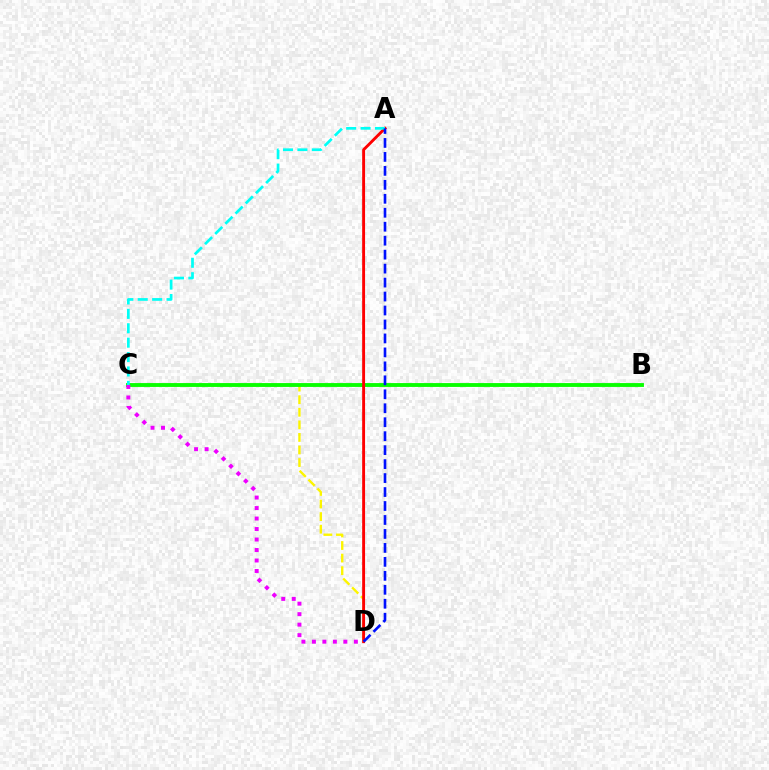{('C', 'D'): [{'color': '#fcf500', 'line_style': 'dashed', 'thickness': 1.71}, {'color': '#ee00ff', 'line_style': 'dotted', 'thickness': 2.85}], ('B', 'C'): [{'color': '#08ff00', 'line_style': 'solid', 'thickness': 2.77}], ('A', 'D'): [{'color': '#ff0000', 'line_style': 'solid', 'thickness': 2.08}, {'color': '#0010ff', 'line_style': 'dashed', 'thickness': 1.9}], ('A', 'C'): [{'color': '#00fff6', 'line_style': 'dashed', 'thickness': 1.96}]}